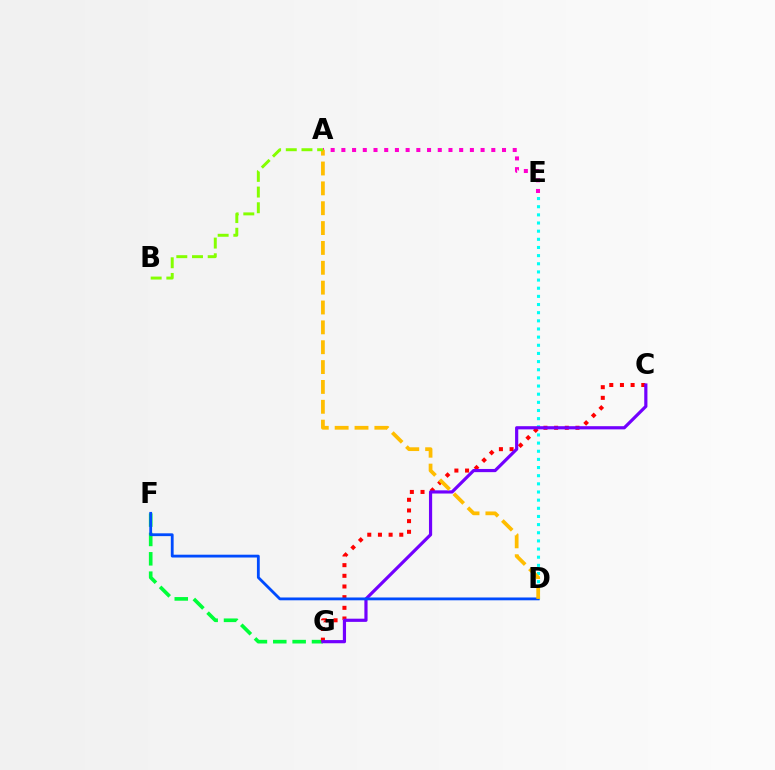{('F', 'G'): [{'color': '#00ff39', 'line_style': 'dashed', 'thickness': 2.63}], ('C', 'G'): [{'color': '#ff0000', 'line_style': 'dotted', 'thickness': 2.9}, {'color': '#7200ff', 'line_style': 'solid', 'thickness': 2.29}], ('D', 'E'): [{'color': '#00fff6', 'line_style': 'dotted', 'thickness': 2.21}], ('A', 'E'): [{'color': '#ff00cf', 'line_style': 'dotted', 'thickness': 2.91}], ('D', 'F'): [{'color': '#004bff', 'line_style': 'solid', 'thickness': 2.03}], ('A', 'D'): [{'color': '#ffbd00', 'line_style': 'dashed', 'thickness': 2.7}], ('A', 'B'): [{'color': '#84ff00', 'line_style': 'dashed', 'thickness': 2.13}]}